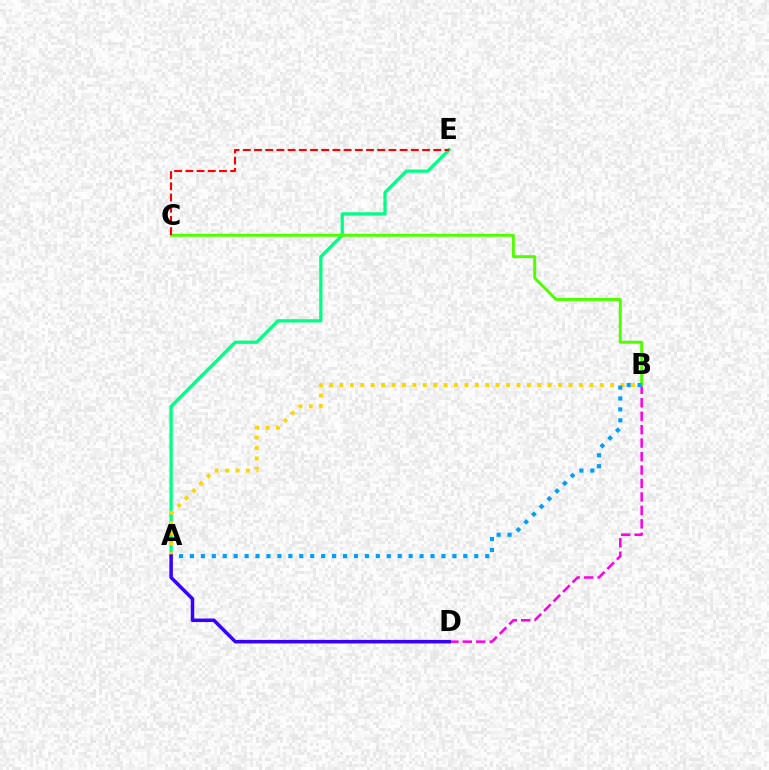{('A', 'E'): [{'color': '#00ff86', 'line_style': 'solid', 'thickness': 2.35}], ('B', 'D'): [{'color': '#ff00ed', 'line_style': 'dashed', 'thickness': 1.83}], ('B', 'C'): [{'color': '#4fff00', 'line_style': 'solid', 'thickness': 2.11}], ('A', 'B'): [{'color': '#ffd500', 'line_style': 'dotted', 'thickness': 2.83}, {'color': '#009eff', 'line_style': 'dotted', 'thickness': 2.97}], ('C', 'E'): [{'color': '#ff0000', 'line_style': 'dashed', 'thickness': 1.52}], ('A', 'D'): [{'color': '#3700ff', 'line_style': 'solid', 'thickness': 2.53}]}